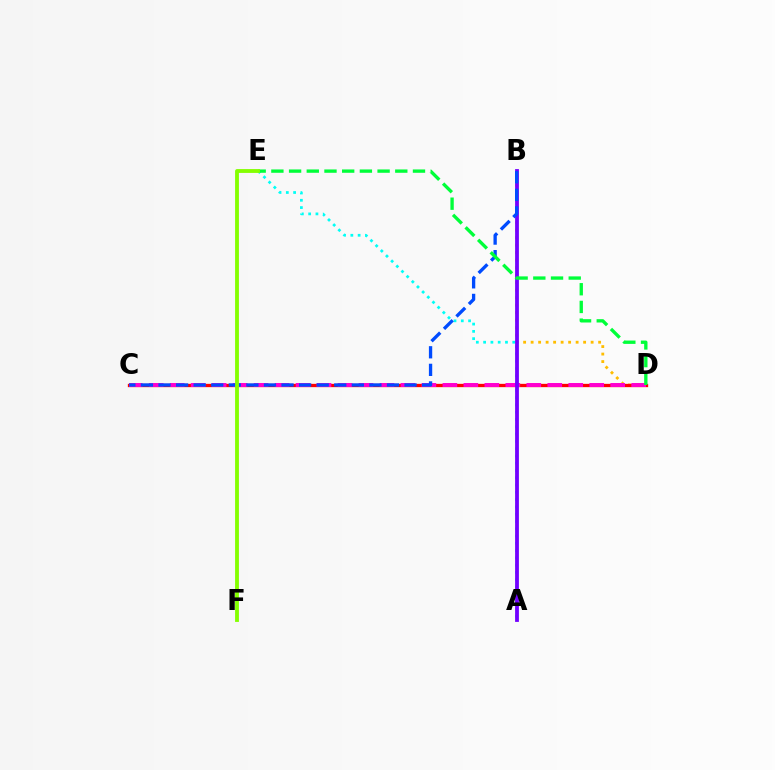{('B', 'D'): [{'color': '#ffbd00', 'line_style': 'dotted', 'thickness': 2.04}], ('A', 'E'): [{'color': '#00fff6', 'line_style': 'dotted', 'thickness': 1.98}], ('C', 'D'): [{'color': '#ff0000', 'line_style': 'solid', 'thickness': 2.38}, {'color': '#ff00cf', 'line_style': 'dashed', 'thickness': 2.85}], ('A', 'B'): [{'color': '#7200ff', 'line_style': 'solid', 'thickness': 2.73}], ('B', 'C'): [{'color': '#004bff', 'line_style': 'dashed', 'thickness': 2.39}], ('D', 'E'): [{'color': '#00ff39', 'line_style': 'dashed', 'thickness': 2.4}], ('E', 'F'): [{'color': '#84ff00', 'line_style': 'solid', 'thickness': 2.76}]}